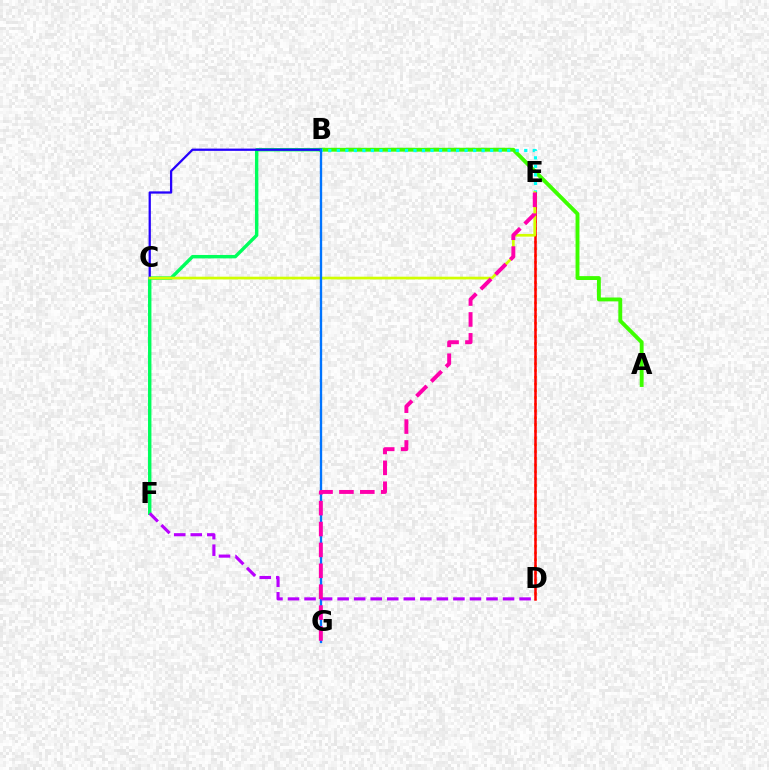{('A', 'B'): [{'color': '#3dff00', 'line_style': 'solid', 'thickness': 2.79}], ('B', 'F'): [{'color': '#00ff5c', 'line_style': 'solid', 'thickness': 2.45}], ('B', 'C'): [{'color': '#2500ff', 'line_style': 'solid', 'thickness': 1.63}], ('B', 'E'): [{'color': '#00fff6', 'line_style': 'dotted', 'thickness': 2.31}], ('D', 'E'): [{'color': '#ff9400', 'line_style': 'dotted', 'thickness': 1.84}, {'color': '#ff0000', 'line_style': 'solid', 'thickness': 1.81}], ('C', 'E'): [{'color': '#d1ff00', 'line_style': 'solid', 'thickness': 1.94}], ('B', 'G'): [{'color': '#0074ff', 'line_style': 'solid', 'thickness': 1.69}], ('D', 'F'): [{'color': '#b900ff', 'line_style': 'dashed', 'thickness': 2.25}], ('E', 'G'): [{'color': '#ff00ac', 'line_style': 'dashed', 'thickness': 2.84}]}